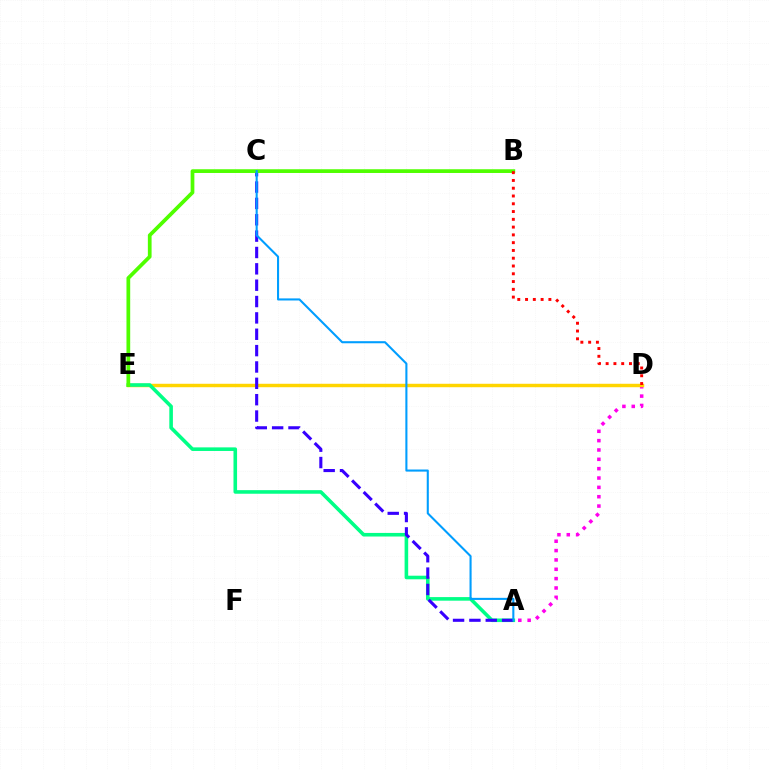{('A', 'D'): [{'color': '#ff00ed', 'line_style': 'dotted', 'thickness': 2.54}], ('D', 'E'): [{'color': '#ffd500', 'line_style': 'solid', 'thickness': 2.48}], ('A', 'E'): [{'color': '#00ff86', 'line_style': 'solid', 'thickness': 2.58}], ('A', 'C'): [{'color': '#3700ff', 'line_style': 'dashed', 'thickness': 2.22}, {'color': '#009eff', 'line_style': 'solid', 'thickness': 1.5}], ('B', 'E'): [{'color': '#4fff00', 'line_style': 'solid', 'thickness': 2.69}], ('B', 'D'): [{'color': '#ff0000', 'line_style': 'dotted', 'thickness': 2.11}]}